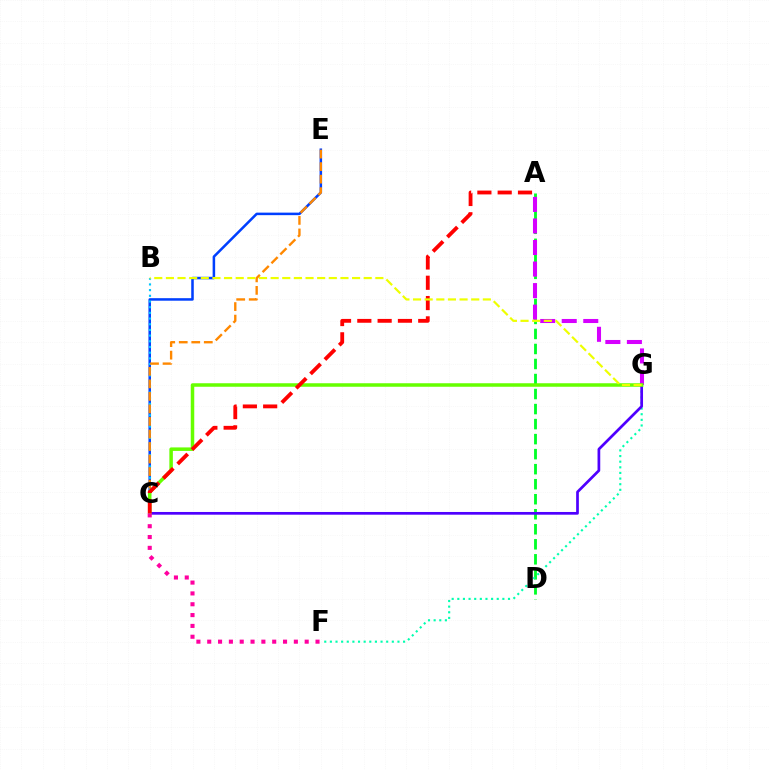{('C', 'E'): [{'color': '#003fff', 'line_style': 'solid', 'thickness': 1.82}, {'color': '#ff8800', 'line_style': 'dashed', 'thickness': 1.7}], ('B', 'C'): [{'color': '#00c7ff', 'line_style': 'dotted', 'thickness': 1.55}], ('A', 'D'): [{'color': '#00ff27', 'line_style': 'dashed', 'thickness': 2.04}], ('F', 'G'): [{'color': '#00ffaf', 'line_style': 'dotted', 'thickness': 1.53}], ('C', 'G'): [{'color': '#4f00ff', 'line_style': 'solid', 'thickness': 1.95}, {'color': '#66ff00', 'line_style': 'solid', 'thickness': 2.52}], ('A', 'G'): [{'color': '#d600ff', 'line_style': 'dashed', 'thickness': 2.93}], ('A', 'C'): [{'color': '#ff0000', 'line_style': 'dashed', 'thickness': 2.76}], ('B', 'G'): [{'color': '#eeff00', 'line_style': 'dashed', 'thickness': 1.58}], ('C', 'F'): [{'color': '#ff00a0', 'line_style': 'dotted', 'thickness': 2.94}]}